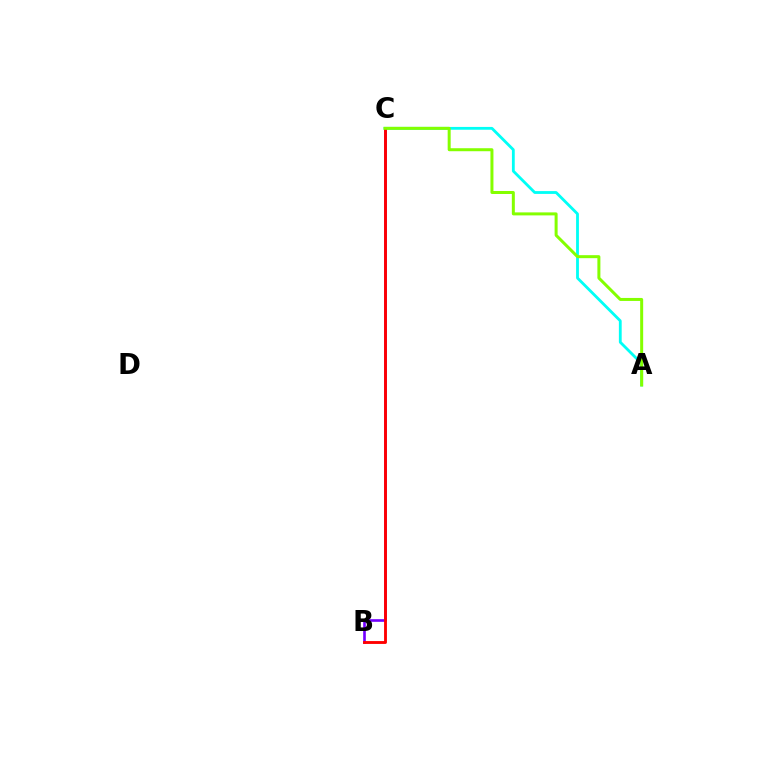{('A', 'C'): [{'color': '#00fff6', 'line_style': 'solid', 'thickness': 2.02}, {'color': '#84ff00', 'line_style': 'solid', 'thickness': 2.16}], ('B', 'C'): [{'color': '#7200ff', 'line_style': 'solid', 'thickness': 1.9}, {'color': '#ff0000', 'line_style': 'solid', 'thickness': 2.06}]}